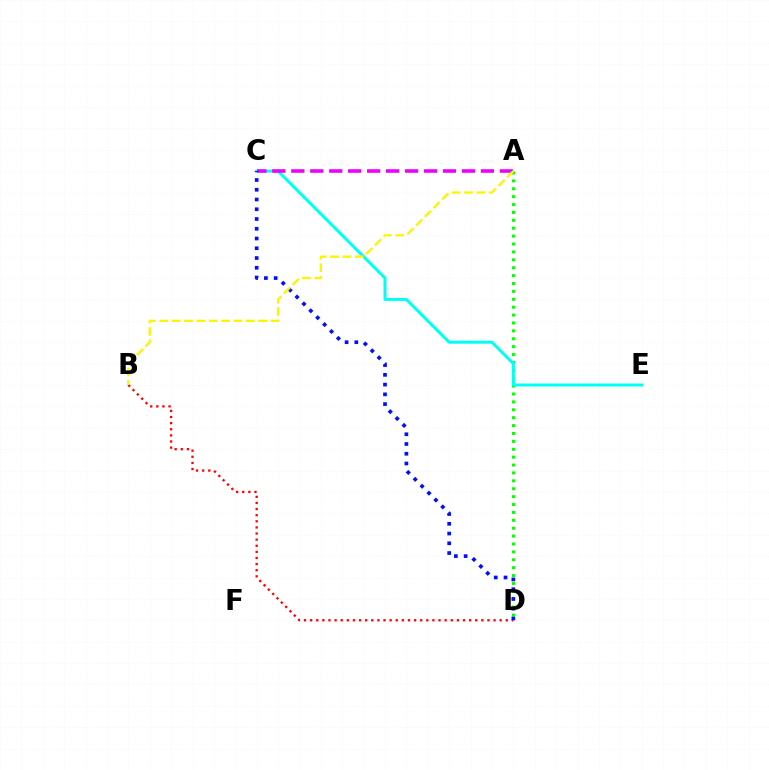{('A', 'D'): [{'color': '#08ff00', 'line_style': 'dotted', 'thickness': 2.14}], ('C', 'E'): [{'color': '#00fff6', 'line_style': 'solid', 'thickness': 2.14}], ('B', 'D'): [{'color': '#ff0000', 'line_style': 'dotted', 'thickness': 1.66}], ('A', 'C'): [{'color': '#ee00ff', 'line_style': 'dashed', 'thickness': 2.58}], ('C', 'D'): [{'color': '#0010ff', 'line_style': 'dotted', 'thickness': 2.65}], ('A', 'B'): [{'color': '#fcf500', 'line_style': 'dashed', 'thickness': 1.68}]}